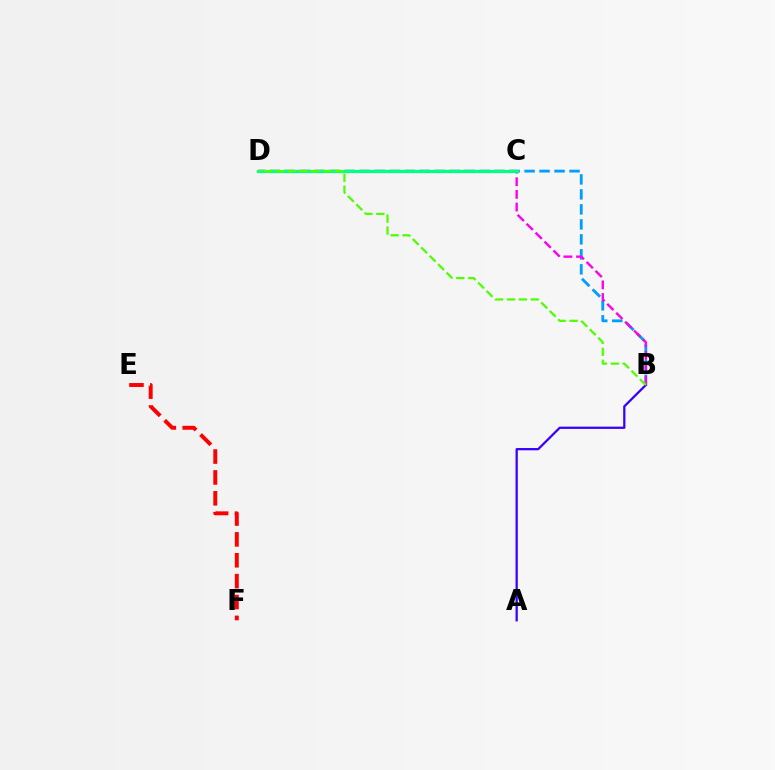{('A', 'B'): [{'color': '#3700ff', 'line_style': 'solid', 'thickness': 1.63}], ('B', 'D'): [{'color': '#009eff', 'line_style': 'dashed', 'thickness': 2.04}, {'color': '#4fff00', 'line_style': 'dashed', 'thickness': 1.62}], ('B', 'C'): [{'color': '#ff00ed', 'line_style': 'dashed', 'thickness': 1.72}], ('C', 'D'): [{'color': '#ffd500', 'line_style': 'dashed', 'thickness': 1.69}, {'color': '#00ff86', 'line_style': 'solid', 'thickness': 2.3}], ('E', 'F'): [{'color': '#ff0000', 'line_style': 'dashed', 'thickness': 2.84}]}